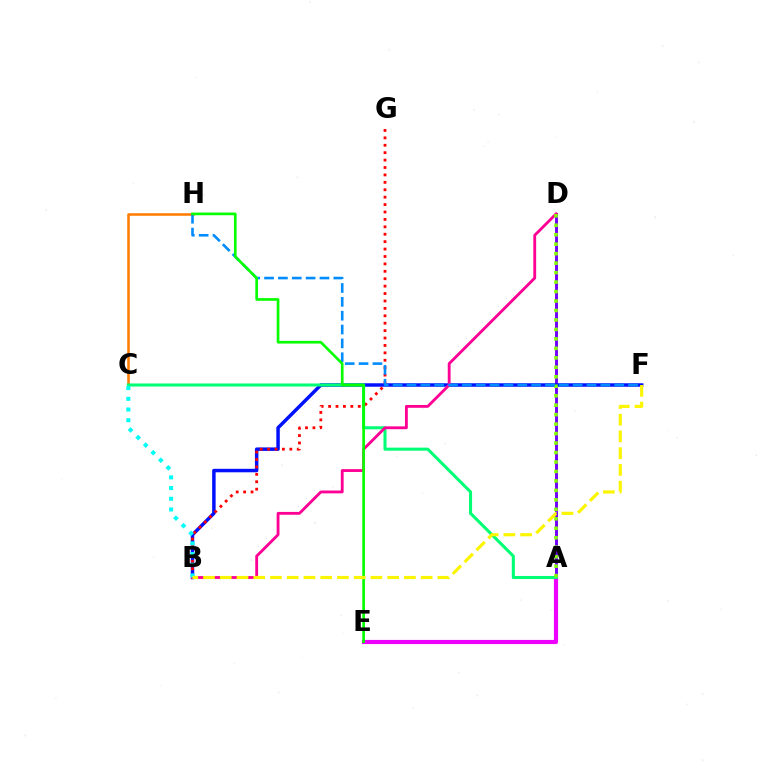{('A', 'D'): [{'color': '#7200ff', 'line_style': 'solid', 'thickness': 2.12}, {'color': '#84ff00', 'line_style': 'dotted', 'thickness': 2.57}], ('A', 'E'): [{'color': '#ee00ff', 'line_style': 'solid', 'thickness': 2.99}], ('B', 'F'): [{'color': '#0010ff', 'line_style': 'solid', 'thickness': 2.5}, {'color': '#fcf500', 'line_style': 'dashed', 'thickness': 2.27}], ('C', 'H'): [{'color': '#ff7c00', 'line_style': 'solid', 'thickness': 1.84}], ('B', 'G'): [{'color': '#ff0000', 'line_style': 'dotted', 'thickness': 2.01}], ('A', 'C'): [{'color': '#00ff74', 'line_style': 'solid', 'thickness': 2.2}], ('B', 'D'): [{'color': '#ff0094', 'line_style': 'solid', 'thickness': 2.04}], ('B', 'C'): [{'color': '#00fff6', 'line_style': 'dotted', 'thickness': 2.91}], ('F', 'H'): [{'color': '#008cff', 'line_style': 'dashed', 'thickness': 1.88}], ('E', 'H'): [{'color': '#08ff00', 'line_style': 'solid', 'thickness': 1.93}]}